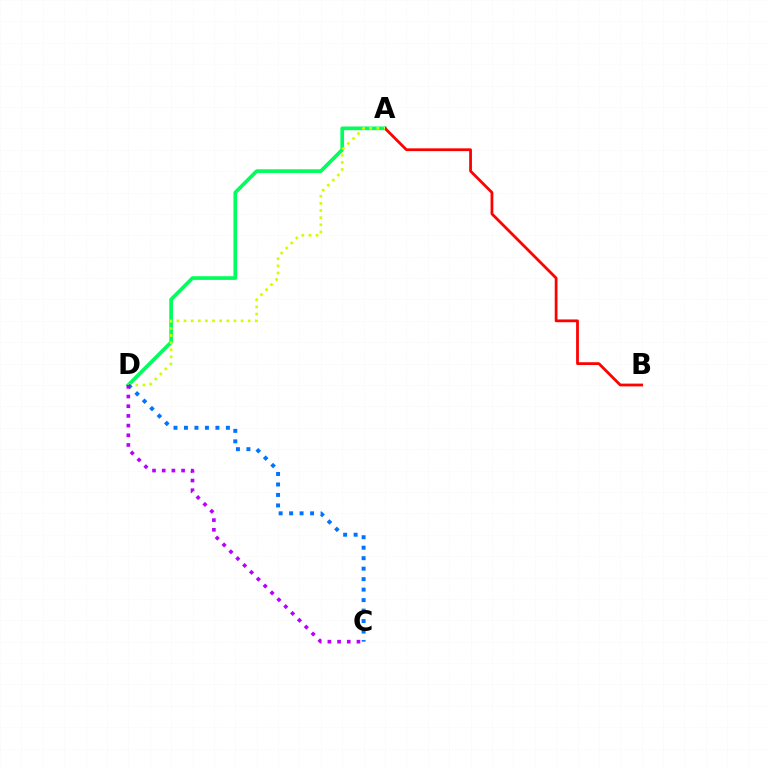{('A', 'D'): [{'color': '#00ff5c', 'line_style': 'solid', 'thickness': 2.65}, {'color': '#d1ff00', 'line_style': 'dotted', 'thickness': 1.94}], ('A', 'B'): [{'color': '#ff0000', 'line_style': 'solid', 'thickness': 1.99}], ('C', 'D'): [{'color': '#0074ff', 'line_style': 'dotted', 'thickness': 2.85}, {'color': '#b900ff', 'line_style': 'dotted', 'thickness': 2.63}]}